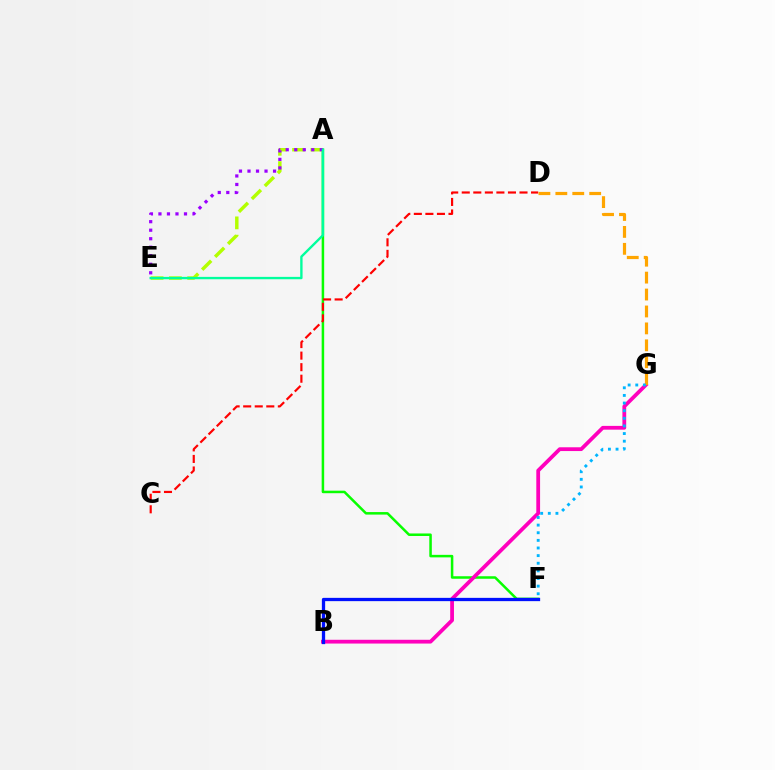{('A', 'F'): [{'color': '#08ff00', 'line_style': 'solid', 'thickness': 1.81}], ('A', 'E'): [{'color': '#b3ff00', 'line_style': 'dashed', 'thickness': 2.49}, {'color': '#9b00ff', 'line_style': 'dotted', 'thickness': 2.31}, {'color': '#00ff9d', 'line_style': 'solid', 'thickness': 1.7}], ('C', 'D'): [{'color': '#ff0000', 'line_style': 'dashed', 'thickness': 1.57}], ('B', 'G'): [{'color': '#ff00bd', 'line_style': 'solid', 'thickness': 2.72}], ('D', 'G'): [{'color': '#ffa500', 'line_style': 'dashed', 'thickness': 2.3}], ('F', 'G'): [{'color': '#00b5ff', 'line_style': 'dotted', 'thickness': 2.07}], ('B', 'F'): [{'color': '#0010ff', 'line_style': 'solid', 'thickness': 2.36}]}